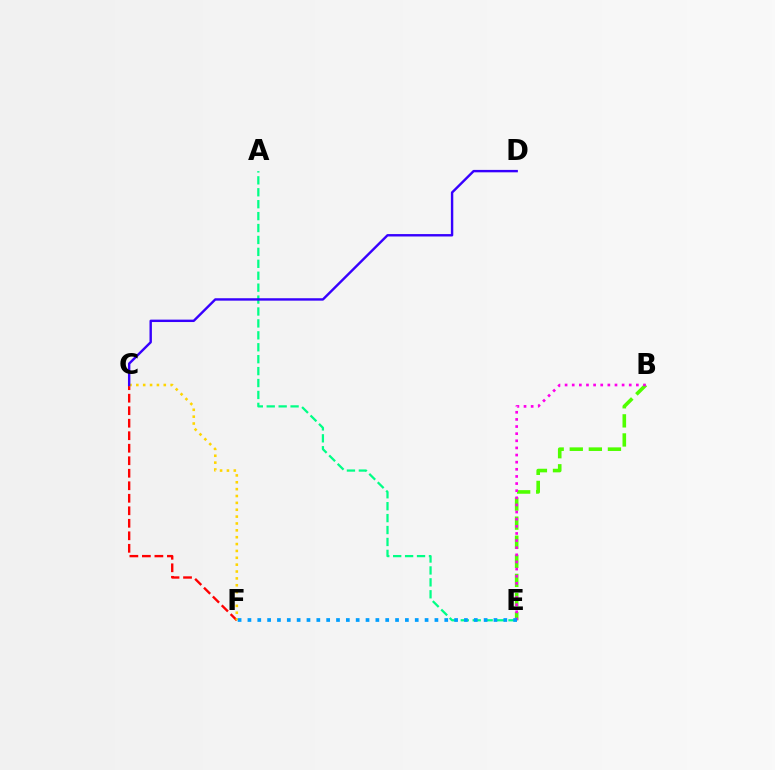{('C', 'F'): [{'color': '#ff0000', 'line_style': 'dashed', 'thickness': 1.7}, {'color': '#ffd500', 'line_style': 'dotted', 'thickness': 1.87}], ('B', 'E'): [{'color': '#4fff00', 'line_style': 'dashed', 'thickness': 2.59}, {'color': '#ff00ed', 'line_style': 'dotted', 'thickness': 1.94}], ('A', 'E'): [{'color': '#00ff86', 'line_style': 'dashed', 'thickness': 1.62}], ('C', 'D'): [{'color': '#3700ff', 'line_style': 'solid', 'thickness': 1.73}], ('E', 'F'): [{'color': '#009eff', 'line_style': 'dotted', 'thickness': 2.67}]}